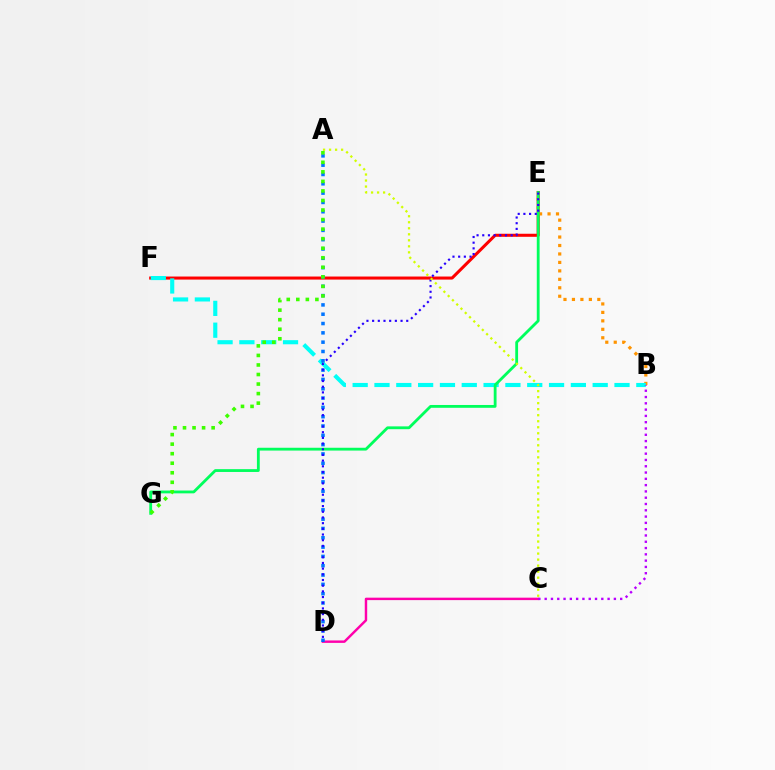{('E', 'F'): [{'color': '#ff0000', 'line_style': 'solid', 'thickness': 2.2}], ('B', 'E'): [{'color': '#ff9400', 'line_style': 'dotted', 'thickness': 2.3}], ('C', 'D'): [{'color': '#ff00ac', 'line_style': 'solid', 'thickness': 1.76}], ('B', 'F'): [{'color': '#00fff6', 'line_style': 'dashed', 'thickness': 2.96}], ('A', 'D'): [{'color': '#0074ff', 'line_style': 'dotted', 'thickness': 2.53}], ('B', 'C'): [{'color': '#b900ff', 'line_style': 'dotted', 'thickness': 1.71}], ('E', 'G'): [{'color': '#00ff5c', 'line_style': 'solid', 'thickness': 2.03}], ('D', 'E'): [{'color': '#2500ff', 'line_style': 'dotted', 'thickness': 1.54}], ('A', 'G'): [{'color': '#3dff00', 'line_style': 'dotted', 'thickness': 2.59}], ('A', 'C'): [{'color': '#d1ff00', 'line_style': 'dotted', 'thickness': 1.63}]}